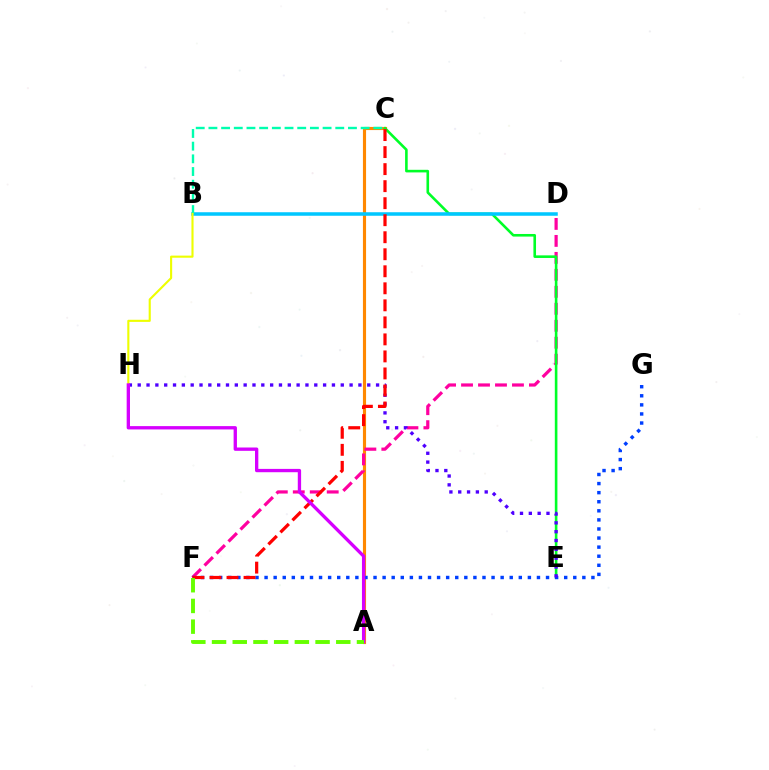{('A', 'C'): [{'color': '#ff8800', 'line_style': 'solid', 'thickness': 2.26}], ('D', 'F'): [{'color': '#ff00a0', 'line_style': 'dashed', 'thickness': 2.31}], ('C', 'E'): [{'color': '#00ff27', 'line_style': 'solid', 'thickness': 1.88}], ('B', 'D'): [{'color': '#00c7ff', 'line_style': 'solid', 'thickness': 2.54}], ('B', 'C'): [{'color': '#00ffaf', 'line_style': 'dashed', 'thickness': 1.72}], ('F', 'G'): [{'color': '#003fff', 'line_style': 'dotted', 'thickness': 2.47}], ('E', 'H'): [{'color': '#4f00ff', 'line_style': 'dotted', 'thickness': 2.4}], ('B', 'H'): [{'color': '#eeff00', 'line_style': 'solid', 'thickness': 1.53}], ('C', 'F'): [{'color': '#ff0000', 'line_style': 'dashed', 'thickness': 2.31}], ('A', 'H'): [{'color': '#d600ff', 'line_style': 'solid', 'thickness': 2.39}], ('A', 'F'): [{'color': '#66ff00', 'line_style': 'dashed', 'thickness': 2.81}]}